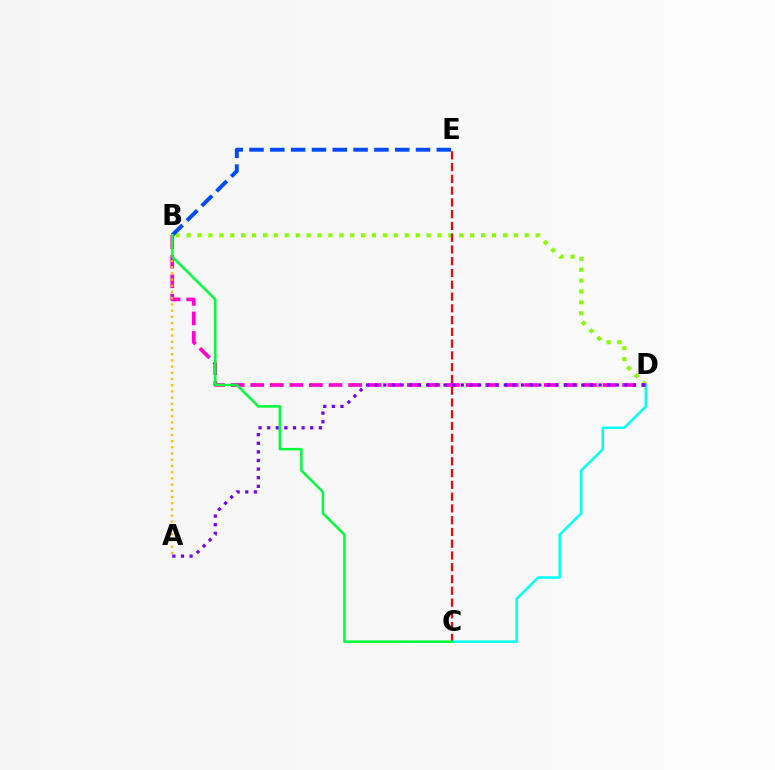{('B', 'D'): [{'color': '#84ff00', 'line_style': 'dotted', 'thickness': 2.96}, {'color': '#ff00cf', 'line_style': 'dashed', 'thickness': 2.66}], ('C', 'D'): [{'color': '#00fff6', 'line_style': 'solid', 'thickness': 1.79}], ('B', 'E'): [{'color': '#004bff', 'line_style': 'dashed', 'thickness': 2.83}], ('A', 'D'): [{'color': '#7200ff', 'line_style': 'dotted', 'thickness': 2.34}], ('A', 'B'): [{'color': '#ffbd00', 'line_style': 'dotted', 'thickness': 1.69}], ('C', 'E'): [{'color': '#ff0000', 'line_style': 'dashed', 'thickness': 1.6}], ('B', 'C'): [{'color': '#00ff39', 'line_style': 'solid', 'thickness': 1.8}]}